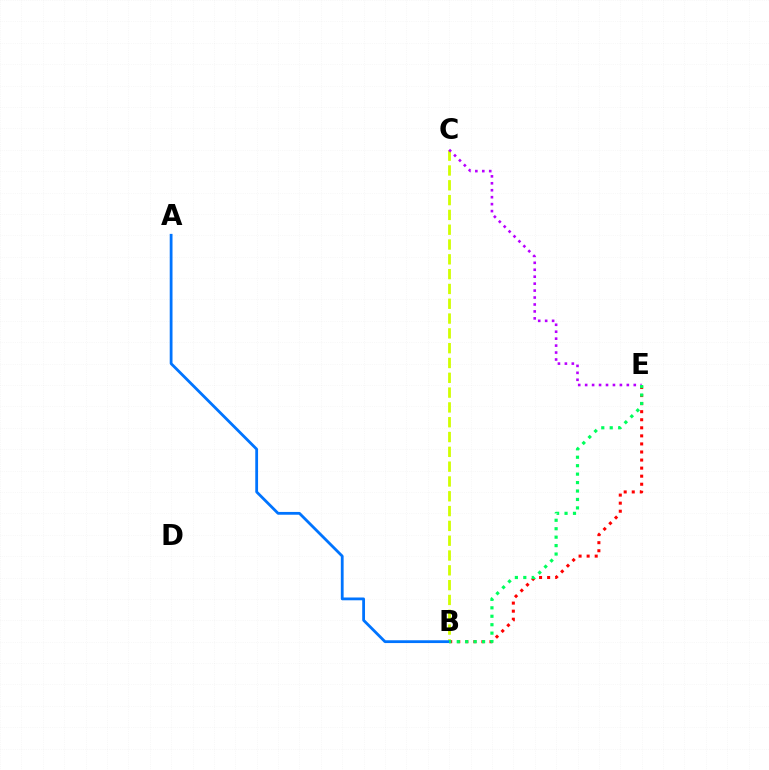{('B', 'E'): [{'color': '#ff0000', 'line_style': 'dotted', 'thickness': 2.19}, {'color': '#00ff5c', 'line_style': 'dotted', 'thickness': 2.29}], ('B', 'C'): [{'color': '#d1ff00', 'line_style': 'dashed', 'thickness': 2.01}], ('A', 'B'): [{'color': '#0074ff', 'line_style': 'solid', 'thickness': 2.01}], ('C', 'E'): [{'color': '#b900ff', 'line_style': 'dotted', 'thickness': 1.89}]}